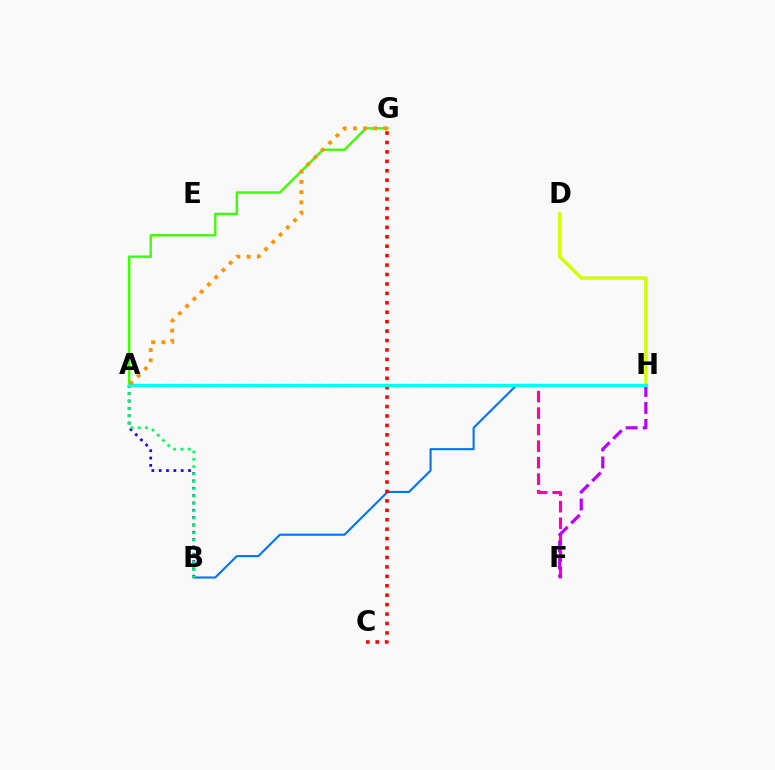{('A', 'B'): [{'color': '#2500ff', 'line_style': 'dotted', 'thickness': 1.99}, {'color': '#00ff5c', 'line_style': 'dotted', 'thickness': 2.0}], ('B', 'H'): [{'color': '#0074ff', 'line_style': 'solid', 'thickness': 1.51}], ('C', 'G'): [{'color': '#ff0000', 'line_style': 'dotted', 'thickness': 2.56}], ('A', 'F'): [{'color': '#ff00ac', 'line_style': 'dashed', 'thickness': 2.24}], ('F', 'H'): [{'color': '#b900ff', 'line_style': 'dashed', 'thickness': 2.31}], ('A', 'G'): [{'color': '#3dff00', 'line_style': 'solid', 'thickness': 1.71}, {'color': '#ff9400', 'line_style': 'dotted', 'thickness': 2.78}], ('D', 'H'): [{'color': '#d1ff00', 'line_style': 'solid', 'thickness': 2.47}], ('A', 'H'): [{'color': '#00fff6', 'line_style': 'solid', 'thickness': 2.28}]}